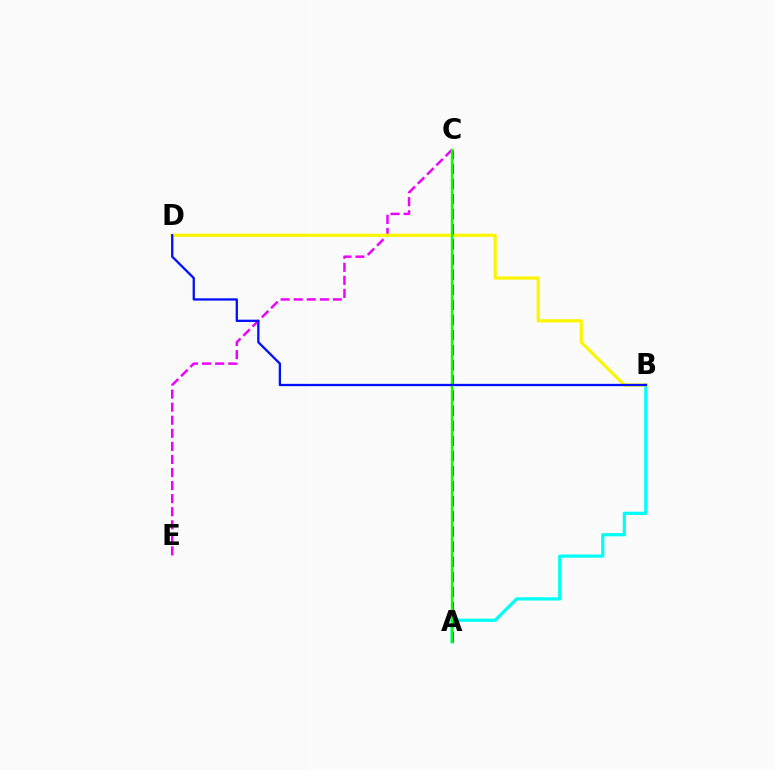{('A', 'B'): [{'color': '#00fff6', 'line_style': 'solid', 'thickness': 2.32}], ('C', 'E'): [{'color': '#ee00ff', 'line_style': 'dashed', 'thickness': 1.78}], ('B', 'D'): [{'color': '#fcf500', 'line_style': 'solid', 'thickness': 2.29}, {'color': '#0010ff', 'line_style': 'solid', 'thickness': 1.65}], ('A', 'C'): [{'color': '#ff0000', 'line_style': 'dashed', 'thickness': 2.05}, {'color': '#08ff00', 'line_style': 'solid', 'thickness': 1.71}]}